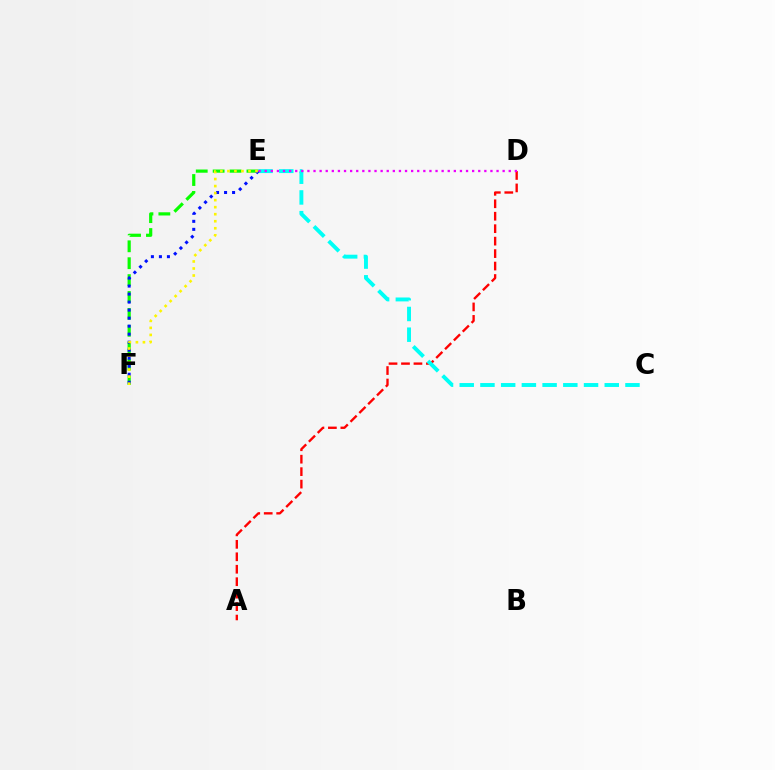{('A', 'D'): [{'color': '#ff0000', 'line_style': 'dashed', 'thickness': 1.69}], ('C', 'E'): [{'color': '#00fff6', 'line_style': 'dashed', 'thickness': 2.81}], ('E', 'F'): [{'color': '#08ff00', 'line_style': 'dashed', 'thickness': 2.3}, {'color': '#0010ff', 'line_style': 'dotted', 'thickness': 2.18}, {'color': '#fcf500', 'line_style': 'dotted', 'thickness': 1.91}], ('D', 'E'): [{'color': '#ee00ff', 'line_style': 'dotted', 'thickness': 1.66}]}